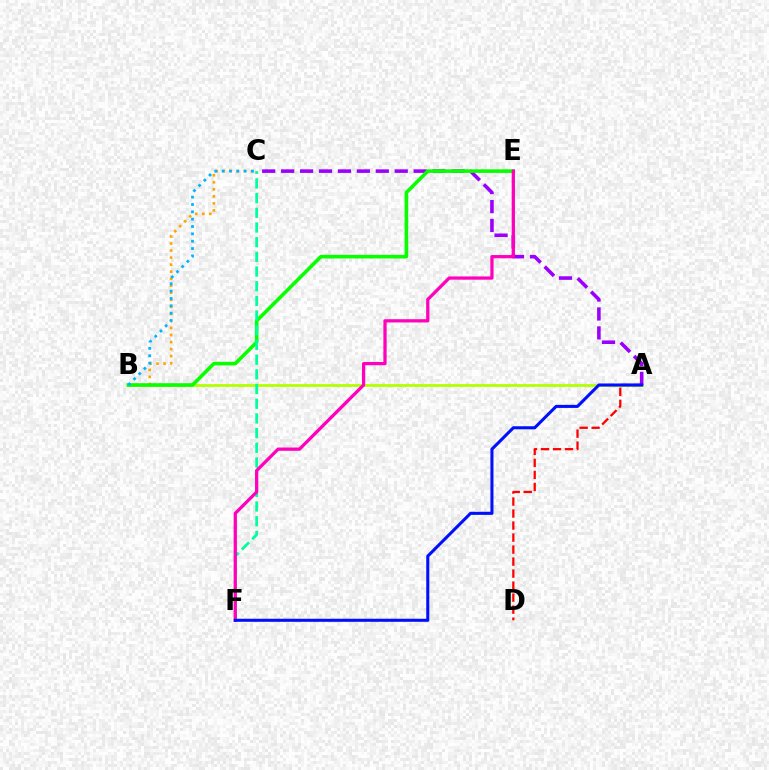{('A', 'B'): [{'color': '#b3ff00', 'line_style': 'solid', 'thickness': 1.99}], ('A', 'C'): [{'color': '#9b00ff', 'line_style': 'dashed', 'thickness': 2.57}], ('B', 'C'): [{'color': '#ffa500', 'line_style': 'dotted', 'thickness': 1.91}, {'color': '#00b5ff', 'line_style': 'dotted', 'thickness': 2.0}], ('B', 'E'): [{'color': '#08ff00', 'line_style': 'solid', 'thickness': 2.58}], ('C', 'F'): [{'color': '#00ff9d', 'line_style': 'dashed', 'thickness': 2.0}], ('A', 'D'): [{'color': '#ff0000', 'line_style': 'dashed', 'thickness': 1.63}], ('E', 'F'): [{'color': '#ff00bd', 'line_style': 'solid', 'thickness': 2.34}], ('A', 'F'): [{'color': '#0010ff', 'line_style': 'solid', 'thickness': 2.21}]}